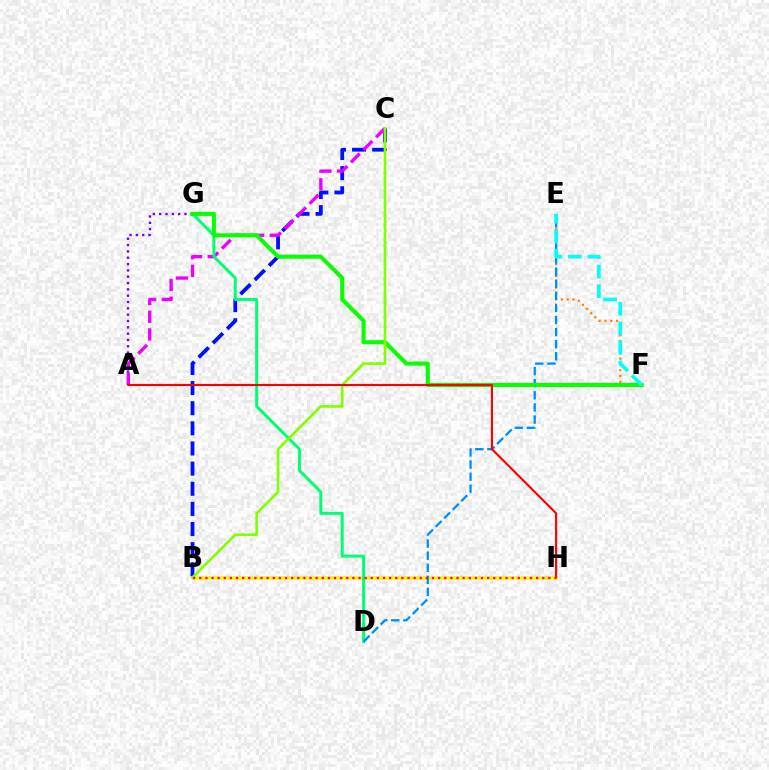{('B', 'C'): [{'color': '#0010ff', 'line_style': 'dashed', 'thickness': 2.74}, {'color': '#84ff00', 'line_style': 'solid', 'thickness': 1.92}], ('A', 'G'): [{'color': '#7200ff', 'line_style': 'dotted', 'thickness': 1.72}], ('A', 'C'): [{'color': '#ee00ff', 'line_style': 'dashed', 'thickness': 2.41}], ('B', 'H'): [{'color': '#fcf500', 'line_style': 'solid', 'thickness': 2.54}, {'color': '#ff0094', 'line_style': 'dotted', 'thickness': 1.66}], ('D', 'G'): [{'color': '#00ff74', 'line_style': 'solid', 'thickness': 2.14}], ('E', 'F'): [{'color': '#ff7c00', 'line_style': 'dotted', 'thickness': 1.59}, {'color': '#00fff6', 'line_style': 'dashed', 'thickness': 2.65}], ('D', 'E'): [{'color': '#008cff', 'line_style': 'dashed', 'thickness': 1.64}], ('F', 'G'): [{'color': '#08ff00', 'line_style': 'solid', 'thickness': 2.92}], ('A', 'H'): [{'color': '#ff0000', 'line_style': 'solid', 'thickness': 1.53}]}